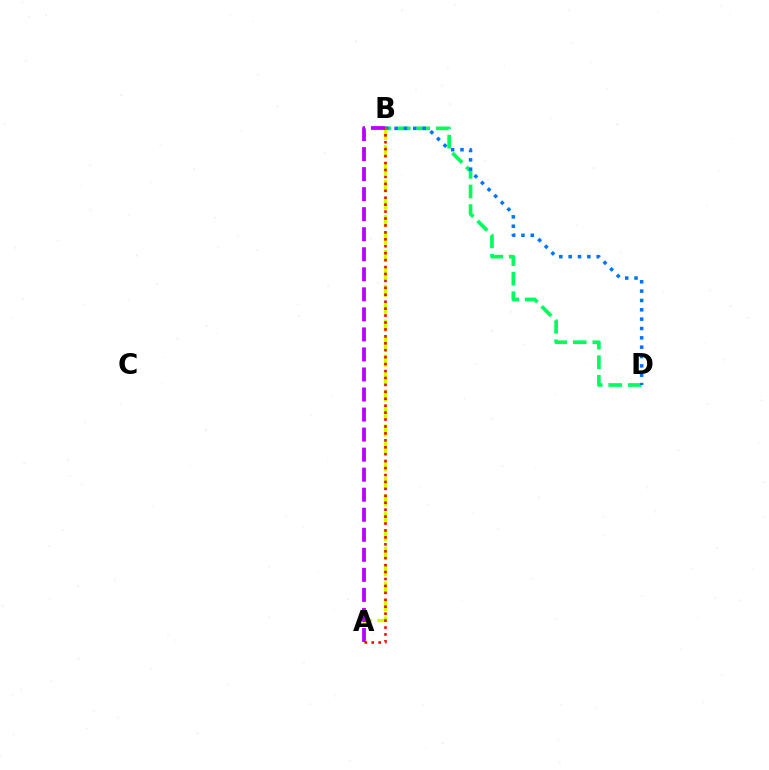{('B', 'D'): [{'color': '#00ff5c', 'line_style': 'dashed', 'thickness': 2.66}, {'color': '#0074ff', 'line_style': 'dotted', 'thickness': 2.54}], ('A', 'B'): [{'color': '#d1ff00', 'line_style': 'dashed', 'thickness': 2.37}, {'color': '#b900ff', 'line_style': 'dashed', 'thickness': 2.72}, {'color': '#ff0000', 'line_style': 'dotted', 'thickness': 1.88}]}